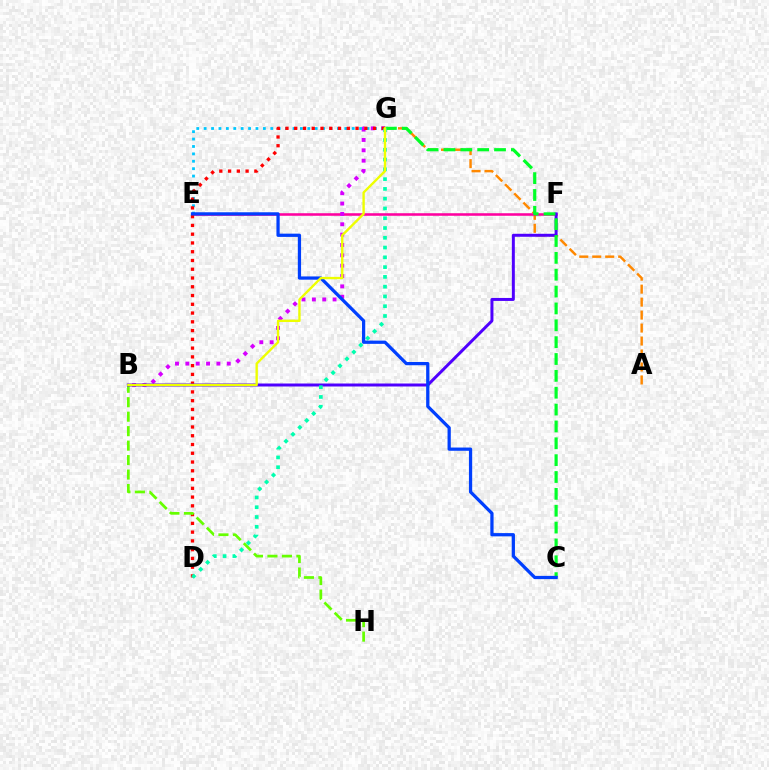{('A', 'G'): [{'color': '#ff8800', 'line_style': 'dashed', 'thickness': 1.76}], ('E', 'F'): [{'color': '#ff00a0', 'line_style': 'solid', 'thickness': 1.84}], ('B', 'G'): [{'color': '#d600ff', 'line_style': 'dotted', 'thickness': 2.81}, {'color': '#eeff00', 'line_style': 'solid', 'thickness': 1.71}], ('E', 'G'): [{'color': '#00c7ff', 'line_style': 'dotted', 'thickness': 2.01}], ('D', 'G'): [{'color': '#ff0000', 'line_style': 'dotted', 'thickness': 2.38}, {'color': '#00ffaf', 'line_style': 'dotted', 'thickness': 2.66}], ('B', 'H'): [{'color': '#66ff00', 'line_style': 'dashed', 'thickness': 1.97}], ('B', 'F'): [{'color': '#4f00ff', 'line_style': 'solid', 'thickness': 2.15}], ('C', 'G'): [{'color': '#00ff27', 'line_style': 'dashed', 'thickness': 2.29}], ('C', 'E'): [{'color': '#003fff', 'line_style': 'solid', 'thickness': 2.34}]}